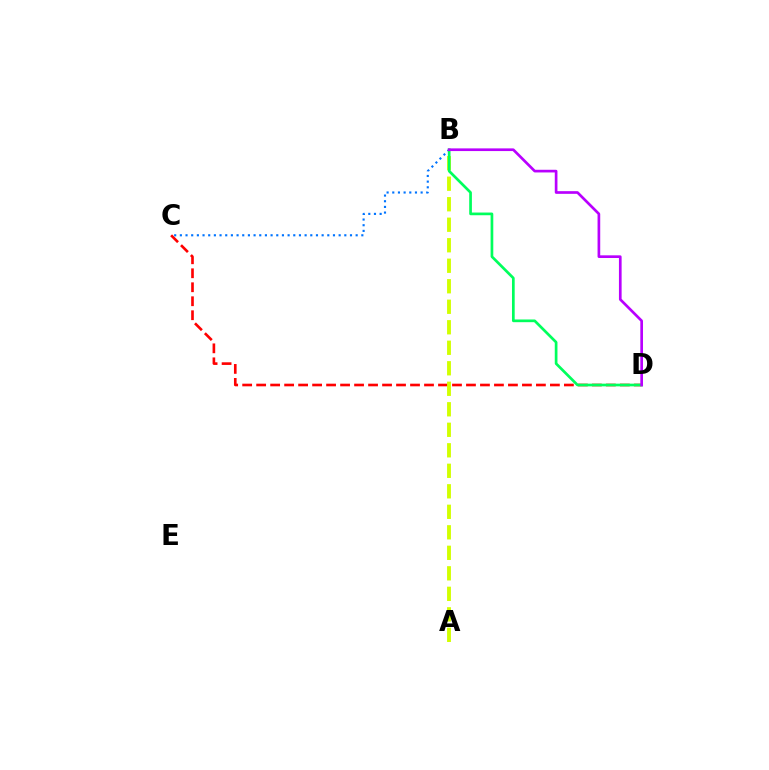{('C', 'D'): [{'color': '#ff0000', 'line_style': 'dashed', 'thickness': 1.9}], ('B', 'C'): [{'color': '#0074ff', 'line_style': 'dotted', 'thickness': 1.54}], ('A', 'B'): [{'color': '#d1ff00', 'line_style': 'dashed', 'thickness': 2.79}], ('B', 'D'): [{'color': '#00ff5c', 'line_style': 'solid', 'thickness': 1.94}, {'color': '#b900ff', 'line_style': 'solid', 'thickness': 1.93}]}